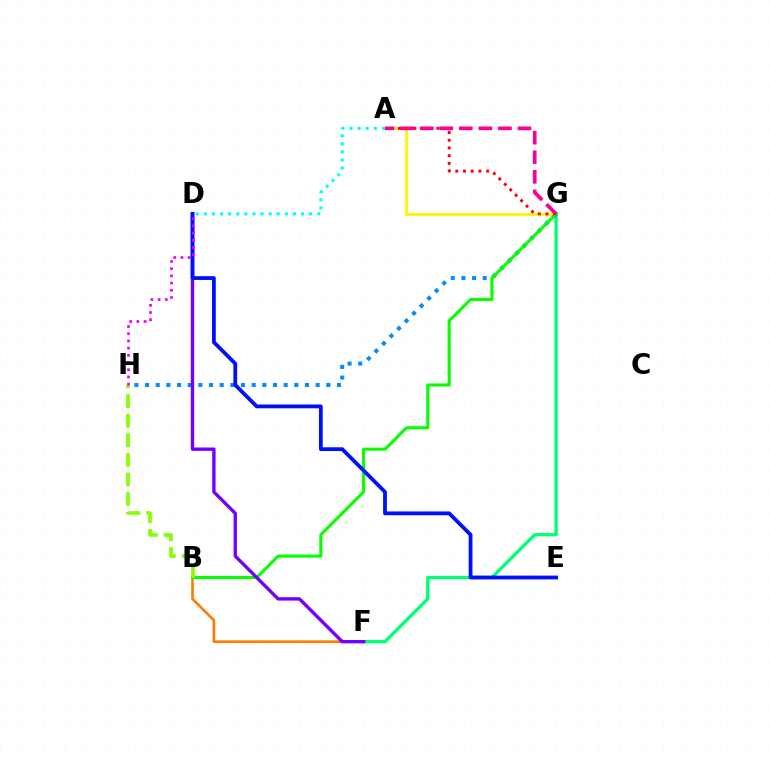{('A', 'G'): [{'color': '#fcf500', 'line_style': 'solid', 'thickness': 2.01}, {'color': '#ff0000', 'line_style': 'dotted', 'thickness': 2.09}, {'color': '#ff0094', 'line_style': 'dashed', 'thickness': 2.66}], ('B', 'F'): [{'color': '#ff7c00', 'line_style': 'solid', 'thickness': 1.9}], ('F', 'G'): [{'color': '#00ff74', 'line_style': 'solid', 'thickness': 2.37}], ('G', 'H'): [{'color': '#008cff', 'line_style': 'dotted', 'thickness': 2.9}], ('B', 'G'): [{'color': '#08ff00', 'line_style': 'solid', 'thickness': 2.22}], ('D', 'F'): [{'color': '#7200ff', 'line_style': 'solid', 'thickness': 2.42}], ('D', 'E'): [{'color': '#0010ff', 'line_style': 'solid', 'thickness': 2.73}], ('B', 'H'): [{'color': '#84ff00', 'line_style': 'dashed', 'thickness': 2.66}], ('D', 'H'): [{'color': '#ee00ff', 'line_style': 'dotted', 'thickness': 1.96}], ('A', 'D'): [{'color': '#00fff6', 'line_style': 'dotted', 'thickness': 2.2}]}